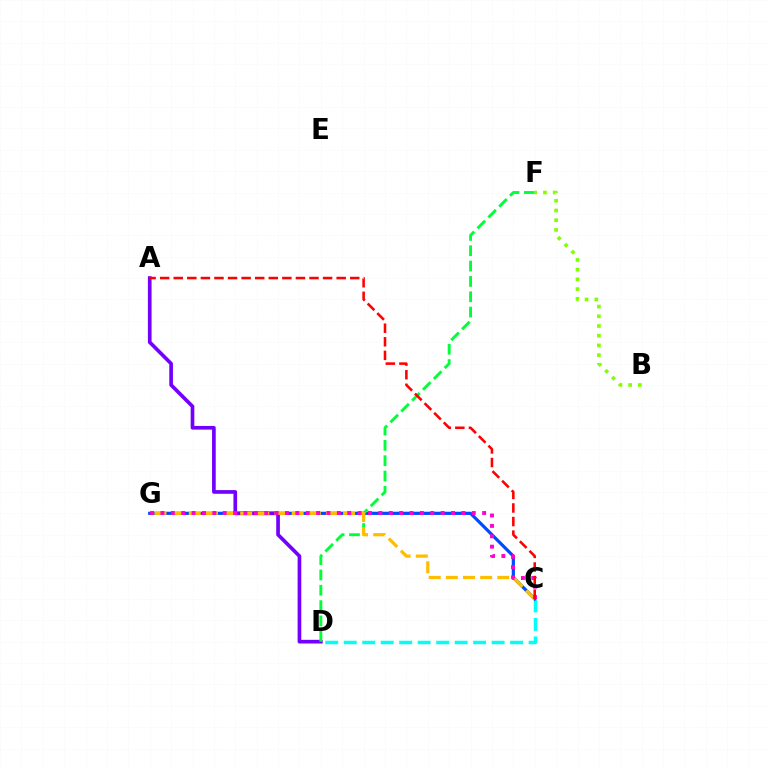{('C', 'D'): [{'color': '#00fff6', 'line_style': 'dashed', 'thickness': 2.51}], ('C', 'G'): [{'color': '#004bff', 'line_style': 'solid', 'thickness': 2.3}, {'color': '#ffbd00', 'line_style': 'dashed', 'thickness': 2.33}, {'color': '#ff00cf', 'line_style': 'dotted', 'thickness': 2.82}], ('A', 'D'): [{'color': '#7200ff', 'line_style': 'solid', 'thickness': 2.64}], ('D', 'F'): [{'color': '#00ff39', 'line_style': 'dashed', 'thickness': 2.08}], ('B', 'F'): [{'color': '#84ff00', 'line_style': 'dotted', 'thickness': 2.64}], ('A', 'C'): [{'color': '#ff0000', 'line_style': 'dashed', 'thickness': 1.84}]}